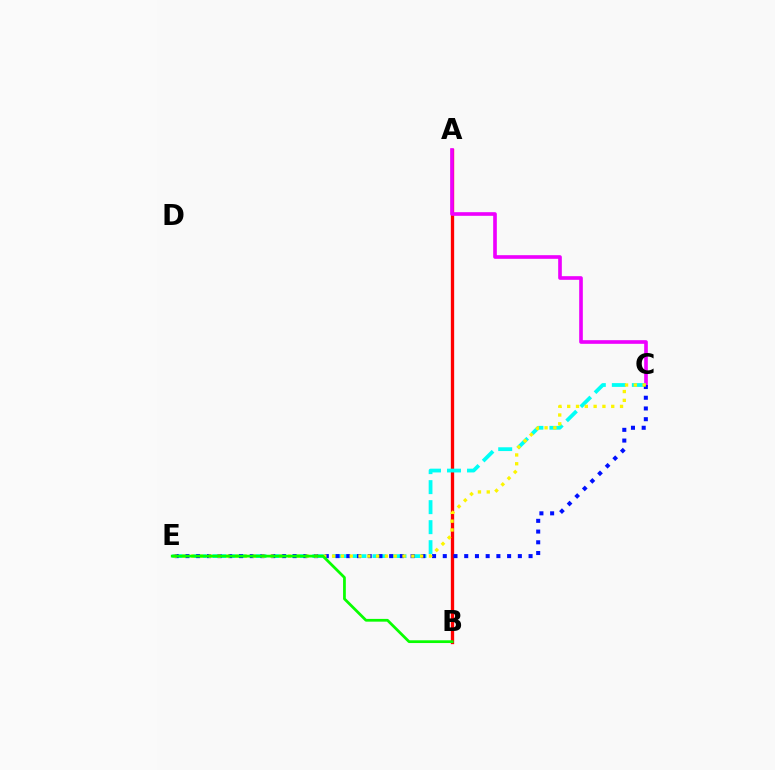{('A', 'B'): [{'color': '#ff0000', 'line_style': 'solid', 'thickness': 2.38}], ('A', 'C'): [{'color': '#ee00ff', 'line_style': 'solid', 'thickness': 2.62}], ('C', 'E'): [{'color': '#00fff6', 'line_style': 'dashed', 'thickness': 2.72}, {'color': '#0010ff', 'line_style': 'dotted', 'thickness': 2.91}, {'color': '#fcf500', 'line_style': 'dotted', 'thickness': 2.39}], ('B', 'E'): [{'color': '#08ff00', 'line_style': 'solid', 'thickness': 1.98}]}